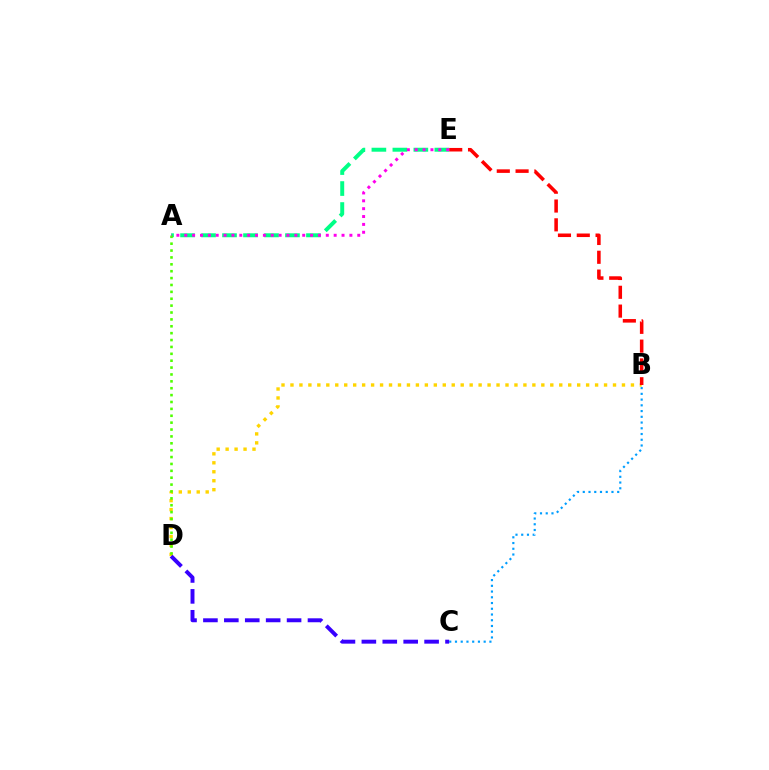{('A', 'E'): [{'color': '#00ff86', 'line_style': 'dashed', 'thickness': 2.85}, {'color': '#ff00ed', 'line_style': 'dotted', 'thickness': 2.14}], ('B', 'C'): [{'color': '#009eff', 'line_style': 'dotted', 'thickness': 1.56}], ('B', 'D'): [{'color': '#ffd500', 'line_style': 'dotted', 'thickness': 2.43}], ('B', 'E'): [{'color': '#ff0000', 'line_style': 'dashed', 'thickness': 2.55}], ('A', 'D'): [{'color': '#4fff00', 'line_style': 'dotted', 'thickness': 1.87}], ('C', 'D'): [{'color': '#3700ff', 'line_style': 'dashed', 'thickness': 2.84}]}